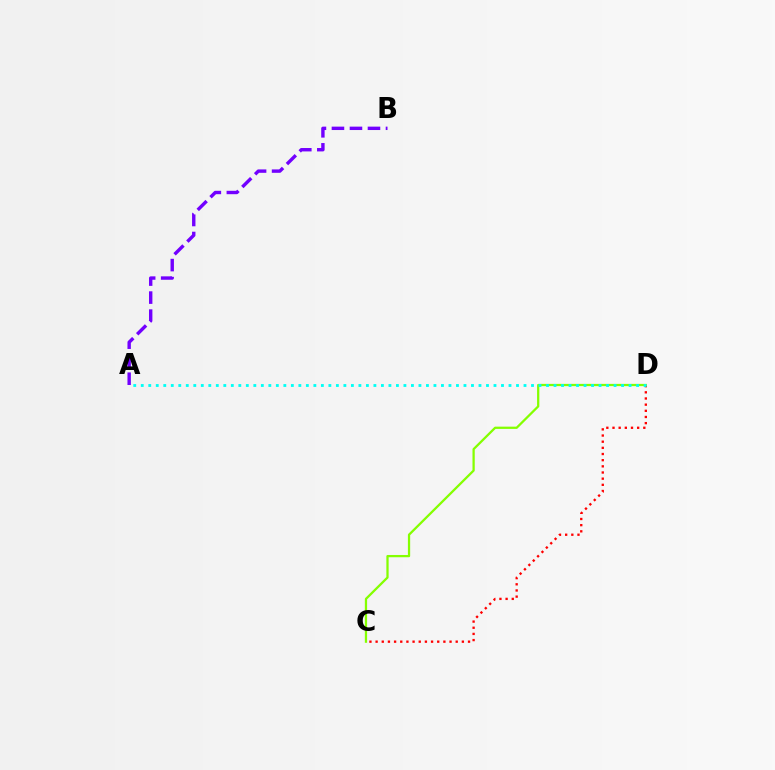{('C', 'D'): [{'color': '#ff0000', 'line_style': 'dotted', 'thickness': 1.67}, {'color': '#84ff00', 'line_style': 'solid', 'thickness': 1.63}], ('A', 'D'): [{'color': '#00fff6', 'line_style': 'dotted', 'thickness': 2.04}], ('A', 'B'): [{'color': '#7200ff', 'line_style': 'dashed', 'thickness': 2.45}]}